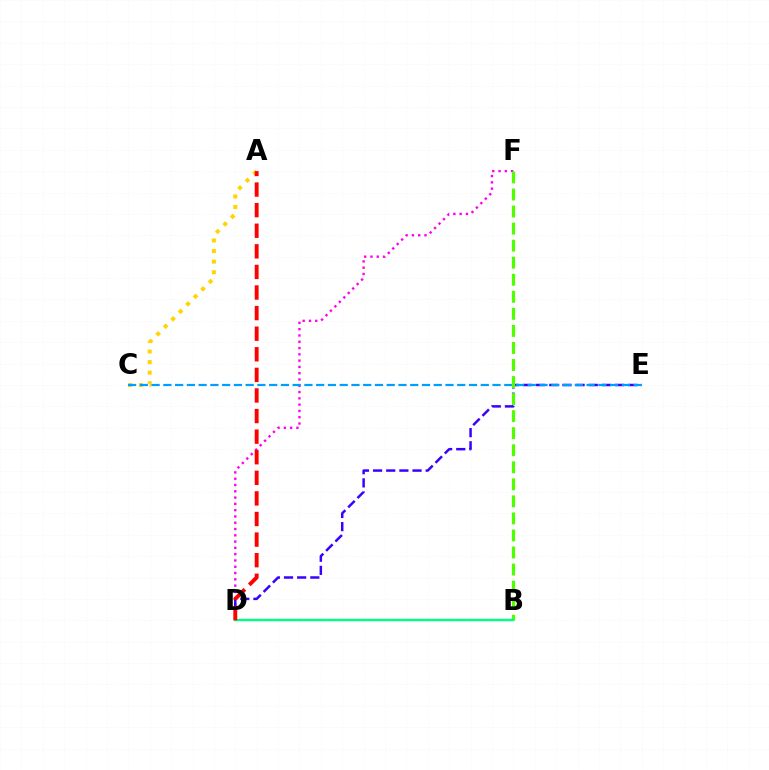{('D', 'F'): [{'color': '#ff00ed', 'line_style': 'dotted', 'thickness': 1.71}], ('A', 'C'): [{'color': '#ffd500', 'line_style': 'dotted', 'thickness': 2.88}], ('D', 'E'): [{'color': '#3700ff', 'line_style': 'dashed', 'thickness': 1.79}], ('C', 'E'): [{'color': '#009eff', 'line_style': 'dashed', 'thickness': 1.6}], ('B', 'F'): [{'color': '#4fff00', 'line_style': 'dashed', 'thickness': 2.32}], ('B', 'D'): [{'color': '#00ff86', 'line_style': 'solid', 'thickness': 1.73}], ('A', 'D'): [{'color': '#ff0000', 'line_style': 'dashed', 'thickness': 2.8}]}